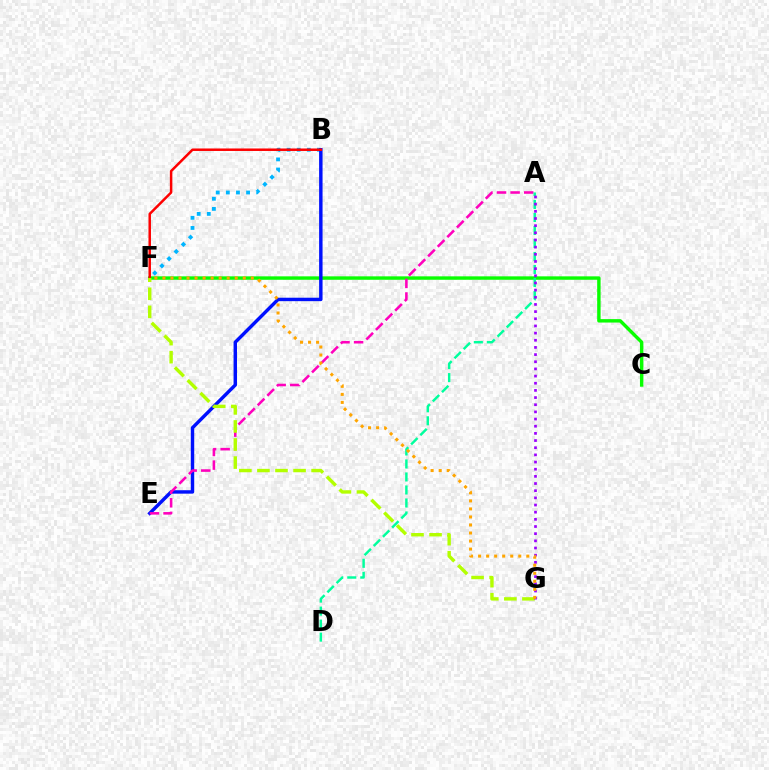{('C', 'F'): [{'color': '#08ff00', 'line_style': 'solid', 'thickness': 2.47}], ('B', 'F'): [{'color': '#00b5ff', 'line_style': 'dotted', 'thickness': 2.75}, {'color': '#ff0000', 'line_style': 'solid', 'thickness': 1.79}], ('B', 'E'): [{'color': '#0010ff', 'line_style': 'solid', 'thickness': 2.47}], ('A', 'E'): [{'color': '#ff00bd', 'line_style': 'dashed', 'thickness': 1.85}], ('F', 'G'): [{'color': '#b3ff00', 'line_style': 'dashed', 'thickness': 2.45}, {'color': '#ffa500', 'line_style': 'dotted', 'thickness': 2.18}], ('A', 'D'): [{'color': '#00ff9d', 'line_style': 'dashed', 'thickness': 1.77}], ('A', 'G'): [{'color': '#9b00ff', 'line_style': 'dotted', 'thickness': 1.95}]}